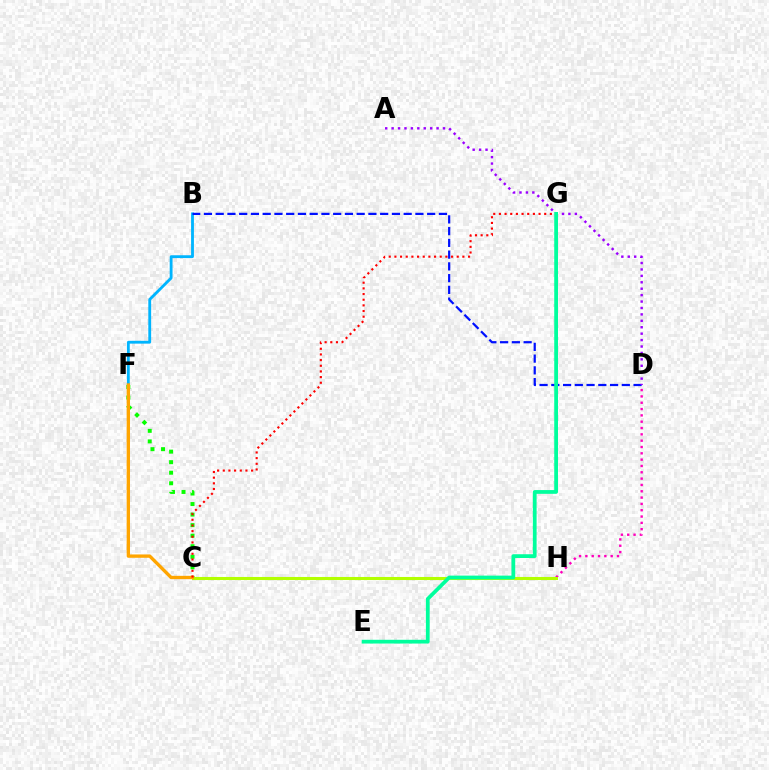{('D', 'H'): [{'color': '#ff00bd', 'line_style': 'dotted', 'thickness': 1.72}], ('B', 'F'): [{'color': '#00b5ff', 'line_style': 'solid', 'thickness': 2.04}], ('B', 'D'): [{'color': '#0010ff', 'line_style': 'dashed', 'thickness': 1.6}], ('C', 'F'): [{'color': '#08ff00', 'line_style': 'dotted', 'thickness': 2.86}, {'color': '#ffa500', 'line_style': 'solid', 'thickness': 2.4}], ('A', 'D'): [{'color': '#9b00ff', 'line_style': 'dotted', 'thickness': 1.74}], ('C', 'H'): [{'color': '#b3ff00', 'line_style': 'solid', 'thickness': 2.21}], ('C', 'G'): [{'color': '#ff0000', 'line_style': 'dotted', 'thickness': 1.54}], ('E', 'G'): [{'color': '#00ff9d', 'line_style': 'solid', 'thickness': 2.71}]}